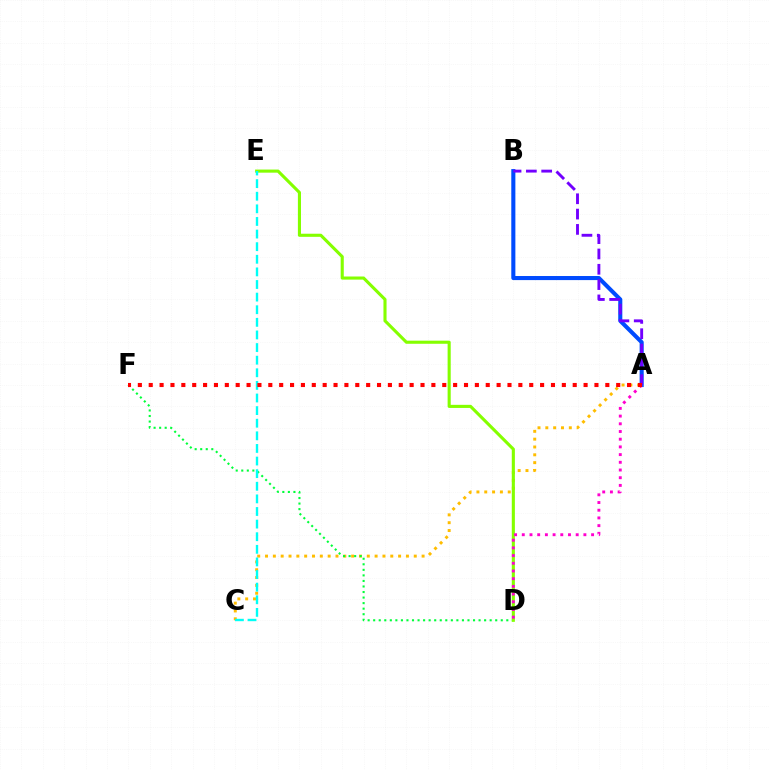{('A', 'C'): [{'color': '#ffbd00', 'line_style': 'dotted', 'thickness': 2.13}], ('A', 'B'): [{'color': '#004bff', 'line_style': 'solid', 'thickness': 2.94}, {'color': '#7200ff', 'line_style': 'dashed', 'thickness': 2.08}], ('D', 'F'): [{'color': '#00ff39', 'line_style': 'dotted', 'thickness': 1.51}], ('D', 'E'): [{'color': '#84ff00', 'line_style': 'solid', 'thickness': 2.23}], ('A', 'D'): [{'color': '#ff00cf', 'line_style': 'dotted', 'thickness': 2.09}], ('C', 'E'): [{'color': '#00fff6', 'line_style': 'dashed', 'thickness': 1.71}], ('A', 'F'): [{'color': '#ff0000', 'line_style': 'dotted', 'thickness': 2.95}]}